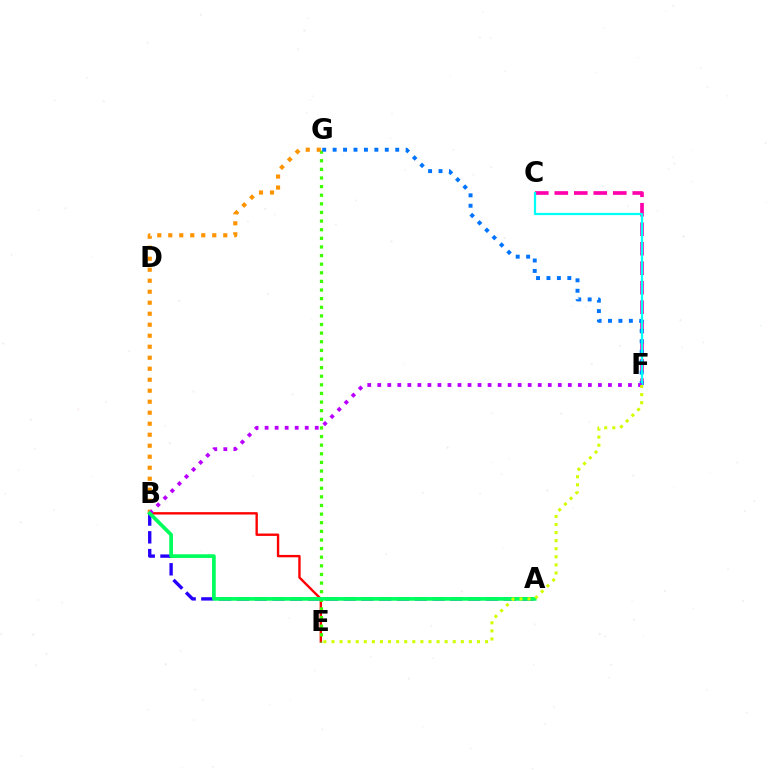{('B', 'E'): [{'color': '#ff0000', 'line_style': 'solid', 'thickness': 1.71}], ('A', 'B'): [{'color': '#2500ff', 'line_style': 'dashed', 'thickness': 2.42}, {'color': '#00ff5c', 'line_style': 'solid', 'thickness': 2.66}], ('E', 'G'): [{'color': '#3dff00', 'line_style': 'dotted', 'thickness': 2.34}], ('C', 'F'): [{'color': '#ff00ac', 'line_style': 'dashed', 'thickness': 2.65}, {'color': '#00fff6', 'line_style': 'solid', 'thickness': 1.61}], ('F', 'G'): [{'color': '#0074ff', 'line_style': 'dotted', 'thickness': 2.83}], ('B', 'G'): [{'color': '#ff9400', 'line_style': 'dotted', 'thickness': 2.99}], ('B', 'F'): [{'color': '#b900ff', 'line_style': 'dotted', 'thickness': 2.72}], ('E', 'F'): [{'color': '#d1ff00', 'line_style': 'dotted', 'thickness': 2.2}]}